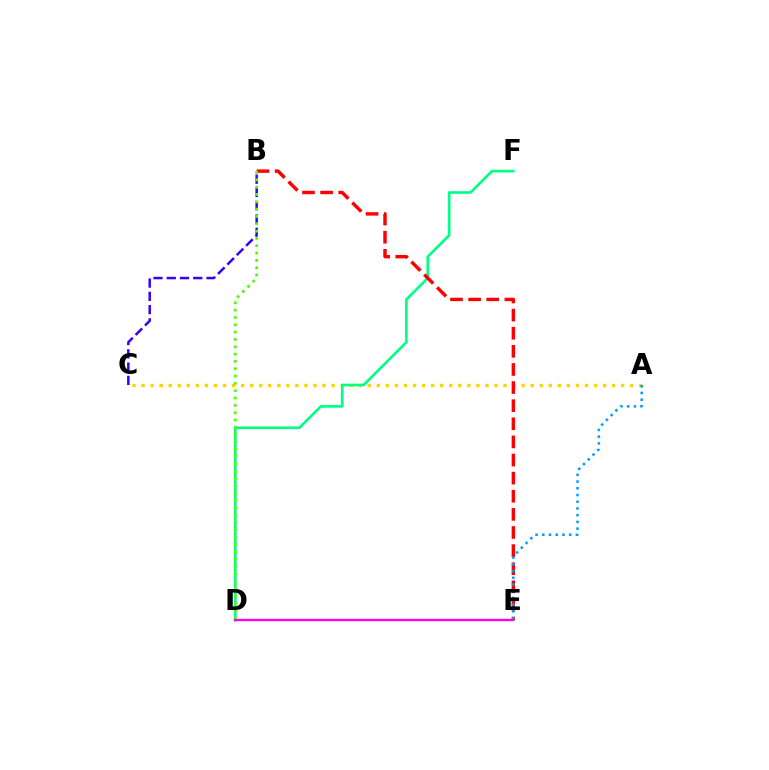{('A', 'C'): [{'color': '#ffd500', 'line_style': 'dotted', 'thickness': 2.46}], ('D', 'F'): [{'color': '#00ff86', 'line_style': 'solid', 'thickness': 1.91}], ('B', 'E'): [{'color': '#ff0000', 'line_style': 'dashed', 'thickness': 2.46}], ('B', 'C'): [{'color': '#3700ff', 'line_style': 'dashed', 'thickness': 1.8}], ('B', 'D'): [{'color': '#4fff00', 'line_style': 'dotted', 'thickness': 1.99}], ('A', 'E'): [{'color': '#009eff', 'line_style': 'dotted', 'thickness': 1.83}], ('D', 'E'): [{'color': '#ff00ed', 'line_style': 'solid', 'thickness': 1.66}]}